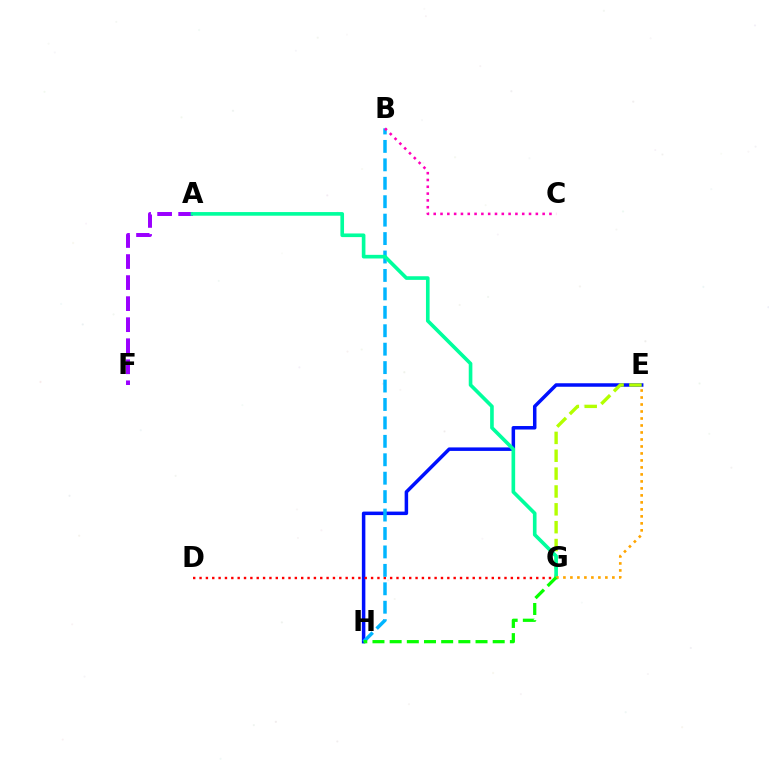{('A', 'F'): [{'color': '#9b00ff', 'line_style': 'dashed', 'thickness': 2.86}], ('E', 'H'): [{'color': '#0010ff', 'line_style': 'solid', 'thickness': 2.52}], ('E', 'G'): [{'color': '#b3ff00', 'line_style': 'dashed', 'thickness': 2.43}, {'color': '#ffa500', 'line_style': 'dotted', 'thickness': 1.9}], ('D', 'G'): [{'color': '#ff0000', 'line_style': 'dotted', 'thickness': 1.73}], ('B', 'H'): [{'color': '#00b5ff', 'line_style': 'dashed', 'thickness': 2.5}], ('A', 'G'): [{'color': '#00ff9d', 'line_style': 'solid', 'thickness': 2.62}], ('G', 'H'): [{'color': '#08ff00', 'line_style': 'dashed', 'thickness': 2.33}], ('B', 'C'): [{'color': '#ff00bd', 'line_style': 'dotted', 'thickness': 1.85}]}